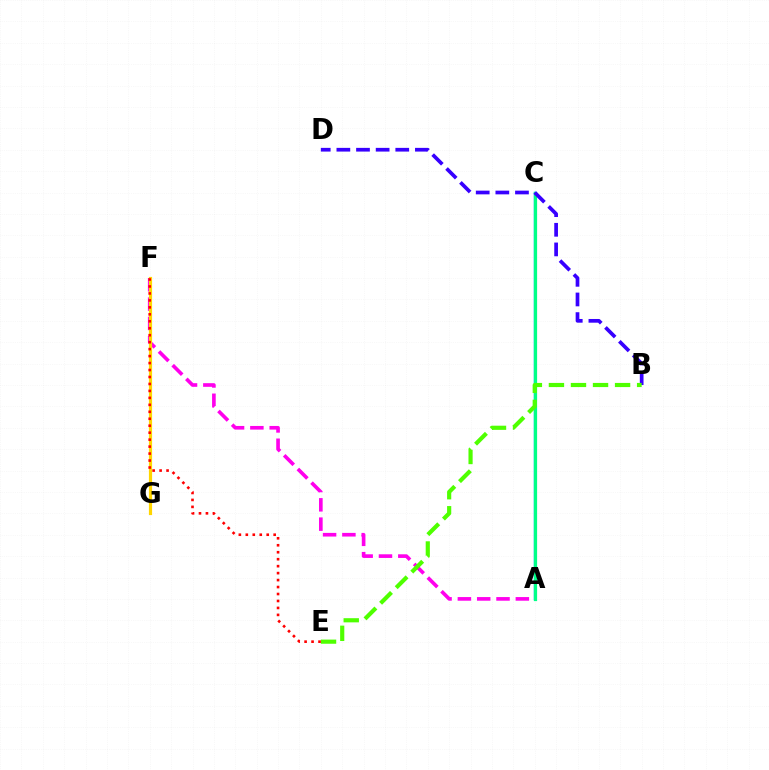{('A', 'F'): [{'color': '#ff00ed', 'line_style': 'dashed', 'thickness': 2.62}], ('A', 'C'): [{'color': '#009eff', 'line_style': 'solid', 'thickness': 1.76}, {'color': '#00ff86', 'line_style': 'solid', 'thickness': 2.32}], ('F', 'G'): [{'color': '#ffd500', 'line_style': 'solid', 'thickness': 2.3}], ('B', 'D'): [{'color': '#3700ff', 'line_style': 'dashed', 'thickness': 2.67}], ('B', 'E'): [{'color': '#4fff00', 'line_style': 'dashed', 'thickness': 3.0}], ('E', 'F'): [{'color': '#ff0000', 'line_style': 'dotted', 'thickness': 1.89}]}